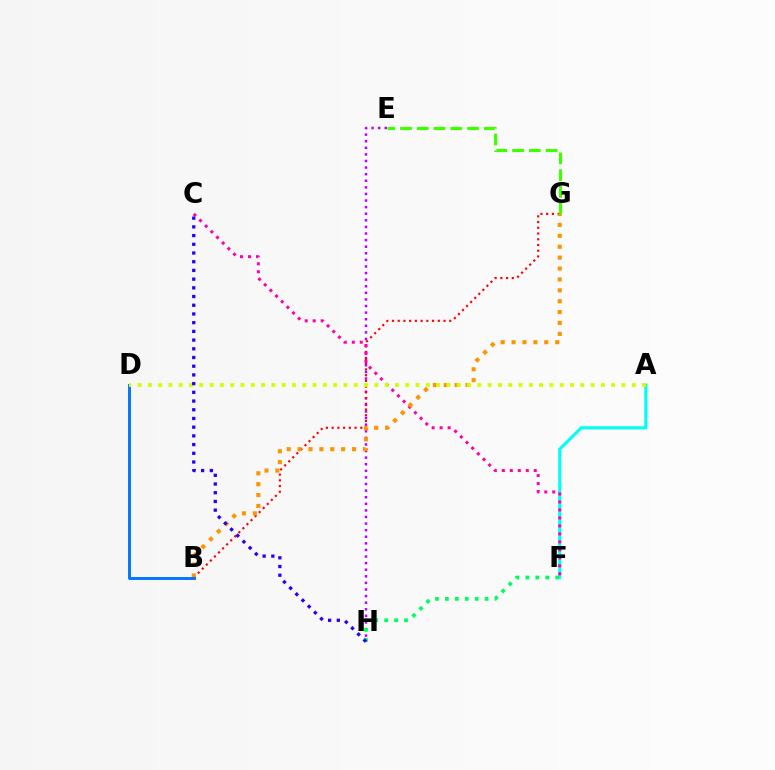{('E', 'H'): [{'color': '#b900ff', 'line_style': 'dotted', 'thickness': 1.79}], ('B', 'G'): [{'color': '#ff0000', 'line_style': 'dotted', 'thickness': 1.56}, {'color': '#ff9400', 'line_style': 'dotted', 'thickness': 2.96}], ('A', 'F'): [{'color': '#00fff6', 'line_style': 'solid', 'thickness': 2.24}], ('C', 'F'): [{'color': '#ff00ac', 'line_style': 'dotted', 'thickness': 2.17}], ('B', 'D'): [{'color': '#0074ff', 'line_style': 'solid', 'thickness': 2.09}], ('F', 'H'): [{'color': '#00ff5c', 'line_style': 'dotted', 'thickness': 2.7}], ('A', 'D'): [{'color': '#d1ff00', 'line_style': 'dotted', 'thickness': 2.8}], ('C', 'H'): [{'color': '#2500ff', 'line_style': 'dotted', 'thickness': 2.37}], ('E', 'G'): [{'color': '#3dff00', 'line_style': 'dashed', 'thickness': 2.28}]}